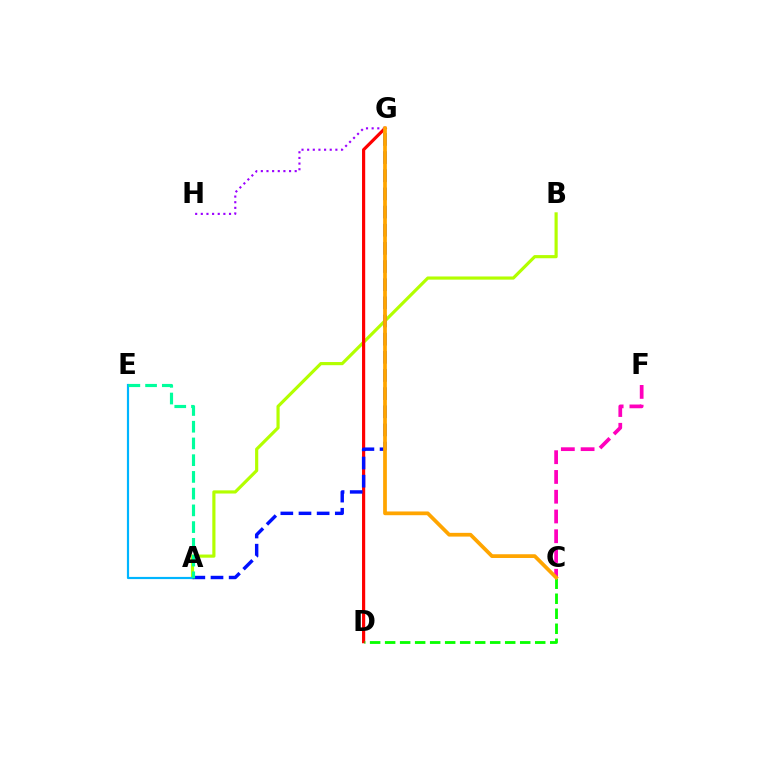{('A', 'B'): [{'color': '#b3ff00', 'line_style': 'solid', 'thickness': 2.28}], ('D', 'G'): [{'color': '#ff0000', 'line_style': 'solid', 'thickness': 2.29}], ('A', 'E'): [{'color': '#00b5ff', 'line_style': 'solid', 'thickness': 1.57}, {'color': '#00ff9d', 'line_style': 'dashed', 'thickness': 2.27}], ('G', 'H'): [{'color': '#9b00ff', 'line_style': 'dotted', 'thickness': 1.53}], ('A', 'G'): [{'color': '#0010ff', 'line_style': 'dashed', 'thickness': 2.47}], ('C', 'F'): [{'color': '#ff00bd', 'line_style': 'dashed', 'thickness': 2.68}], ('C', 'D'): [{'color': '#08ff00', 'line_style': 'dashed', 'thickness': 2.04}], ('C', 'G'): [{'color': '#ffa500', 'line_style': 'solid', 'thickness': 2.69}]}